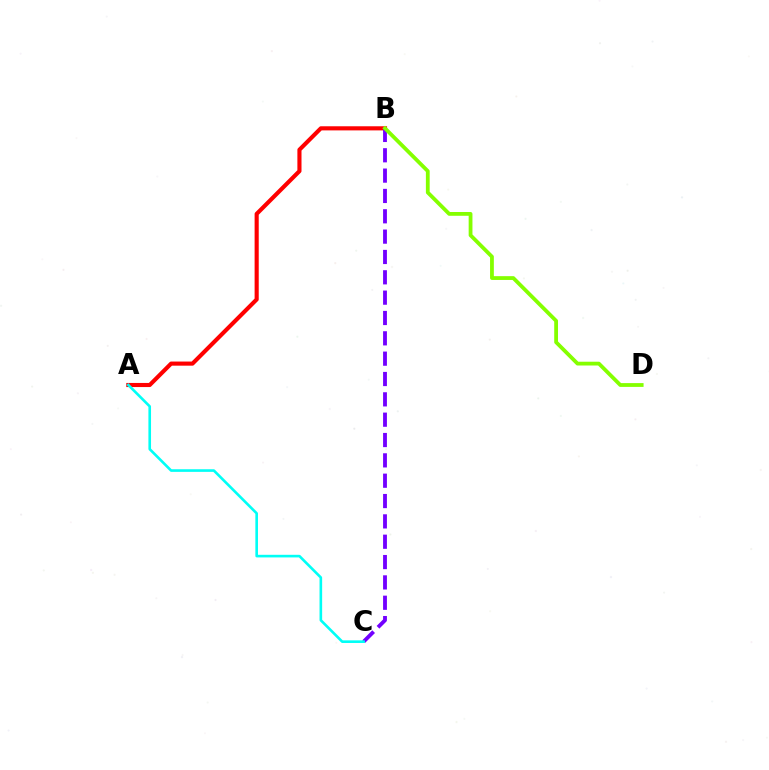{('A', 'B'): [{'color': '#ff0000', 'line_style': 'solid', 'thickness': 2.97}], ('B', 'C'): [{'color': '#7200ff', 'line_style': 'dashed', 'thickness': 2.76}], ('A', 'C'): [{'color': '#00fff6', 'line_style': 'solid', 'thickness': 1.89}], ('B', 'D'): [{'color': '#84ff00', 'line_style': 'solid', 'thickness': 2.73}]}